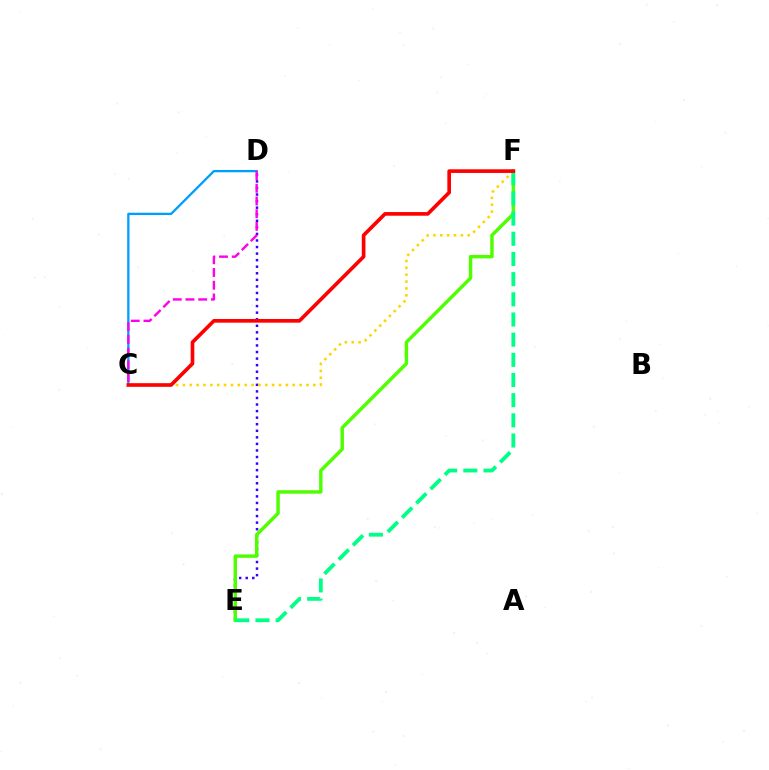{('D', 'E'): [{'color': '#3700ff', 'line_style': 'dotted', 'thickness': 1.78}], ('C', 'D'): [{'color': '#009eff', 'line_style': 'solid', 'thickness': 1.65}, {'color': '#ff00ed', 'line_style': 'dashed', 'thickness': 1.73}], ('C', 'F'): [{'color': '#ffd500', 'line_style': 'dotted', 'thickness': 1.87}, {'color': '#ff0000', 'line_style': 'solid', 'thickness': 2.63}], ('E', 'F'): [{'color': '#4fff00', 'line_style': 'solid', 'thickness': 2.48}, {'color': '#00ff86', 'line_style': 'dashed', 'thickness': 2.74}]}